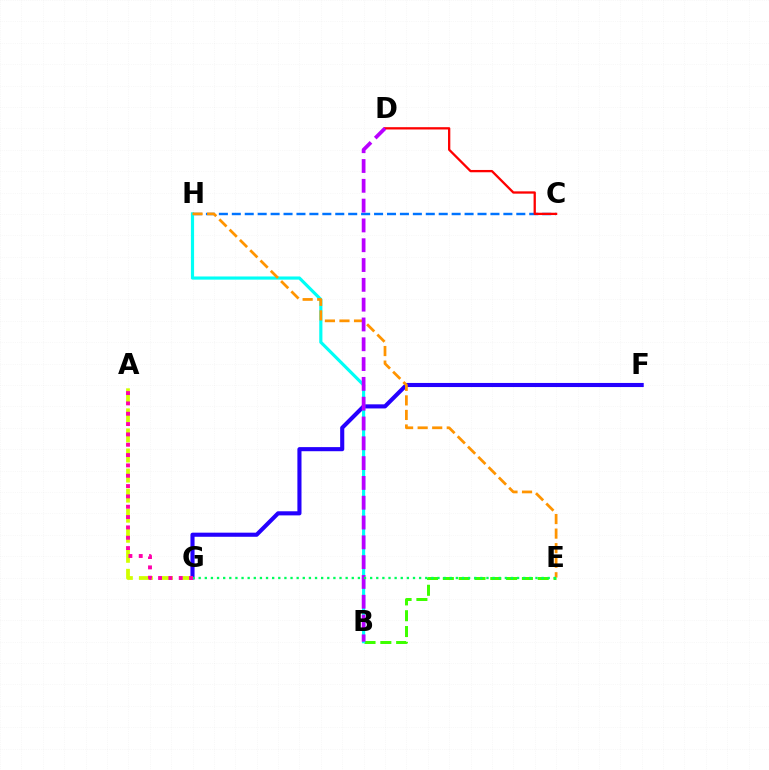{('F', 'G'): [{'color': '#2500ff', 'line_style': 'solid', 'thickness': 2.96}], ('A', 'G'): [{'color': '#d1ff00', 'line_style': 'dashed', 'thickness': 2.72}, {'color': '#ff00ac', 'line_style': 'dotted', 'thickness': 2.81}], ('C', 'H'): [{'color': '#0074ff', 'line_style': 'dashed', 'thickness': 1.76}], ('B', 'E'): [{'color': '#3dff00', 'line_style': 'dashed', 'thickness': 2.15}], ('B', 'H'): [{'color': '#00fff6', 'line_style': 'solid', 'thickness': 2.28}], ('E', 'H'): [{'color': '#ff9400', 'line_style': 'dashed', 'thickness': 1.98}], ('C', 'D'): [{'color': '#ff0000', 'line_style': 'solid', 'thickness': 1.65}], ('B', 'D'): [{'color': '#b900ff', 'line_style': 'dashed', 'thickness': 2.69}], ('E', 'G'): [{'color': '#00ff5c', 'line_style': 'dotted', 'thickness': 1.66}]}